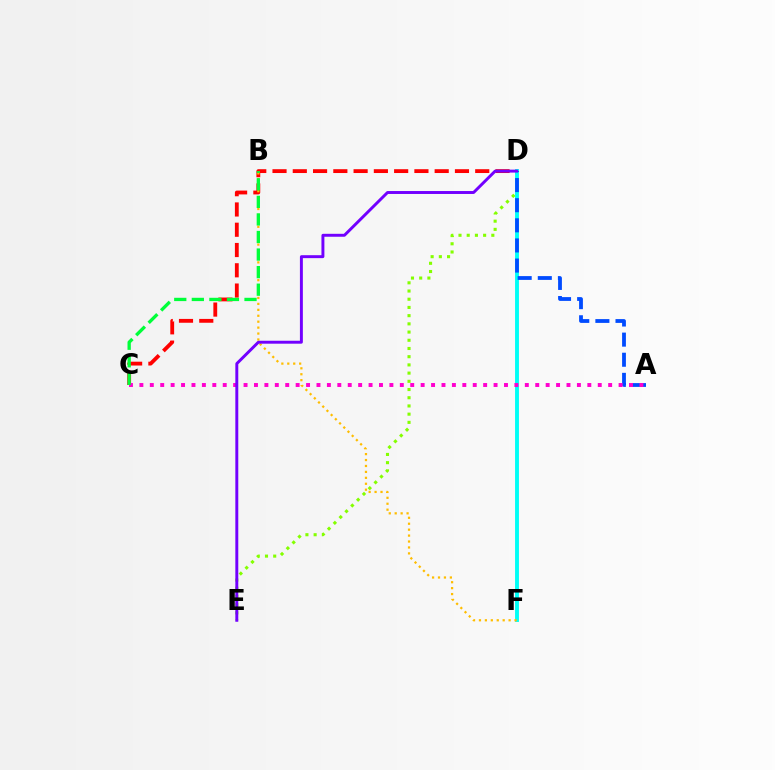{('C', 'D'): [{'color': '#ff0000', 'line_style': 'dashed', 'thickness': 2.75}], ('D', 'E'): [{'color': '#84ff00', 'line_style': 'dotted', 'thickness': 2.23}, {'color': '#7200ff', 'line_style': 'solid', 'thickness': 2.12}], ('D', 'F'): [{'color': '#00fff6', 'line_style': 'solid', 'thickness': 2.8}], ('A', 'D'): [{'color': '#004bff', 'line_style': 'dashed', 'thickness': 2.73}], ('B', 'F'): [{'color': '#ffbd00', 'line_style': 'dotted', 'thickness': 1.61}], ('A', 'C'): [{'color': '#ff00cf', 'line_style': 'dotted', 'thickness': 2.83}], ('B', 'C'): [{'color': '#00ff39', 'line_style': 'dashed', 'thickness': 2.39}]}